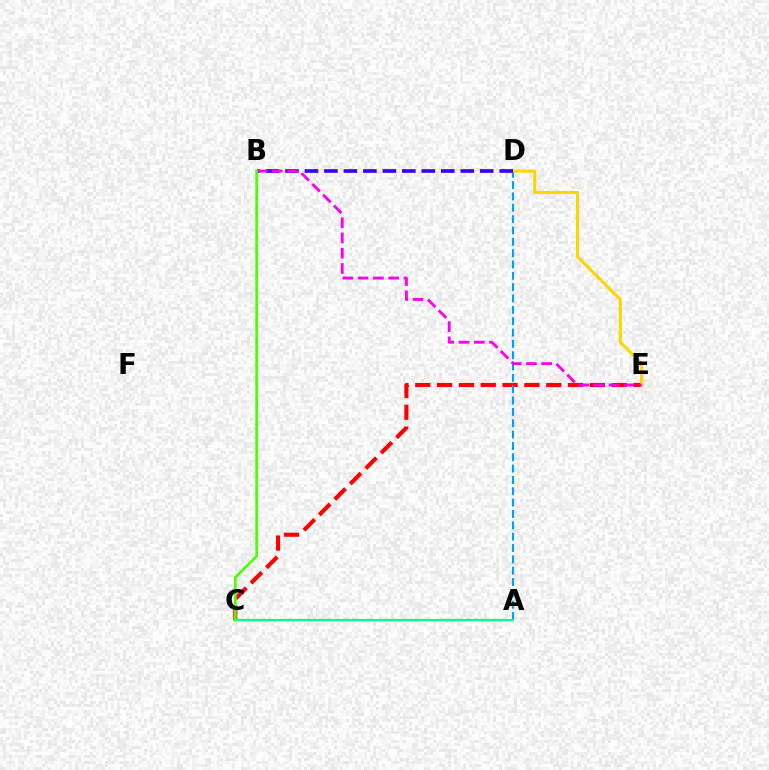{('C', 'E'): [{'color': '#ff0000', 'line_style': 'dashed', 'thickness': 2.97}], ('A', 'D'): [{'color': '#009eff', 'line_style': 'dashed', 'thickness': 1.54}], ('A', 'C'): [{'color': '#00ff86', 'line_style': 'solid', 'thickness': 1.56}], ('D', 'E'): [{'color': '#ffd500', 'line_style': 'solid', 'thickness': 2.21}], ('B', 'D'): [{'color': '#3700ff', 'line_style': 'dashed', 'thickness': 2.65}], ('B', 'E'): [{'color': '#ff00ed', 'line_style': 'dashed', 'thickness': 2.07}], ('B', 'C'): [{'color': '#4fff00', 'line_style': 'solid', 'thickness': 1.96}]}